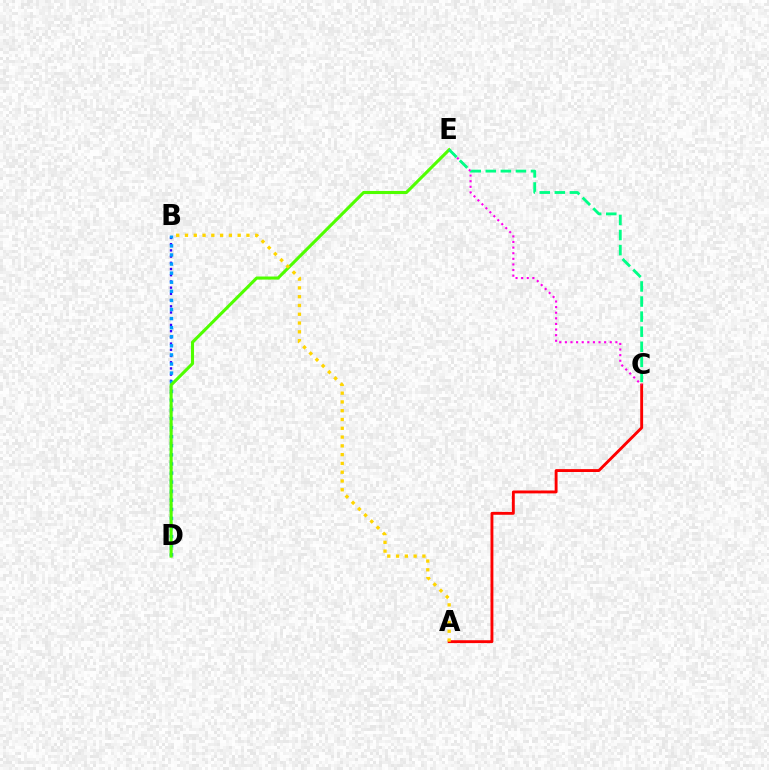{('A', 'C'): [{'color': '#ff0000', 'line_style': 'solid', 'thickness': 2.07}], ('B', 'D'): [{'color': '#3700ff', 'line_style': 'dotted', 'thickness': 1.69}, {'color': '#009eff', 'line_style': 'dotted', 'thickness': 2.47}], ('D', 'E'): [{'color': '#4fff00', 'line_style': 'solid', 'thickness': 2.22}], ('A', 'B'): [{'color': '#ffd500', 'line_style': 'dotted', 'thickness': 2.39}], ('C', 'E'): [{'color': '#ff00ed', 'line_style': 'dotted', 'thickness': 1.52}, {'color': '#00ff86', 'line_style': 'dashed', 'thickness': 2.05}]}